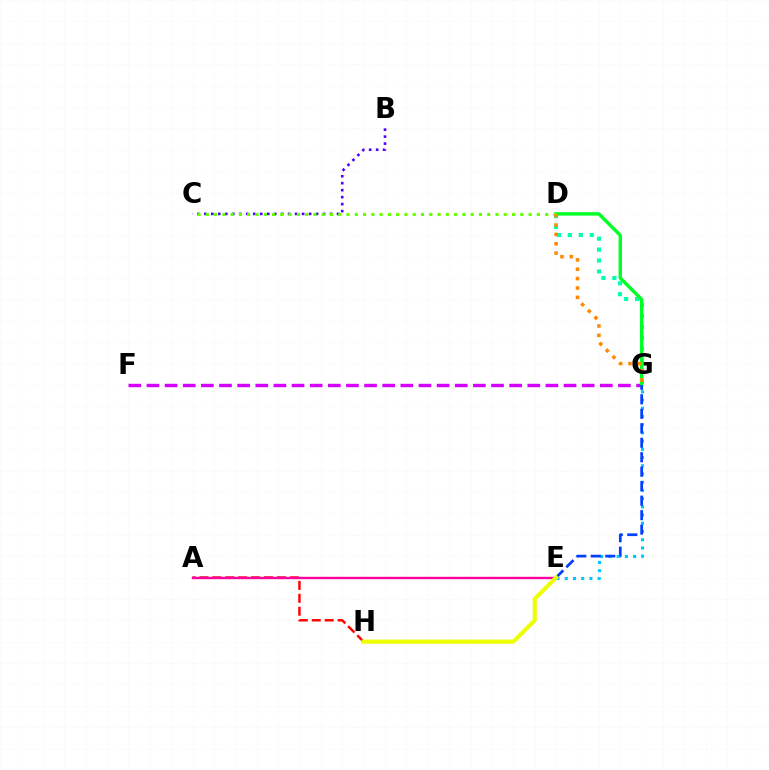{('D', 'G'): [{'color': '#00ffaf', 'line_style': 'dotted', 'thickness': 2.97}, {'color': '#00ff27', 'line_style': 'solid', 'thickness': 2.46}, {'color': '#ff8800', 'line_style': 'dotted', 'thickness': 2.55}], ('F', 'G'): [{'color': '#d600ff', 'line_style': 'dashed', 'thickness': 2.46}], ('B', 'C'): [{'color': '#4f00ff', 'line_style': 'dotted', 'thickness': 1.9}], ('C', 'D'): [{'color': '#66ff00', 'line_style': 'dotted', 'thickness': 2.25}], ('A', 'H'): [{'color': '#ff0000', 'line_style': 'dashed', 'thickness': 1.76}], ('E', 'G'): [{'color': '#00c7ff', 'line_style': 'dotted', 'thickness': 2.23}, {'color': '#003fff', 'line_style': 'dashed', 'thickness': 1.97}], ('A', 'E'): [{'color': '#ff00a0', 'line_style': 'solid', 'thickness': 1.72}], ('E', 'H'): [{'color': '#eeff00', 'line_style': 'solid', 'thickness': 2.95}]}